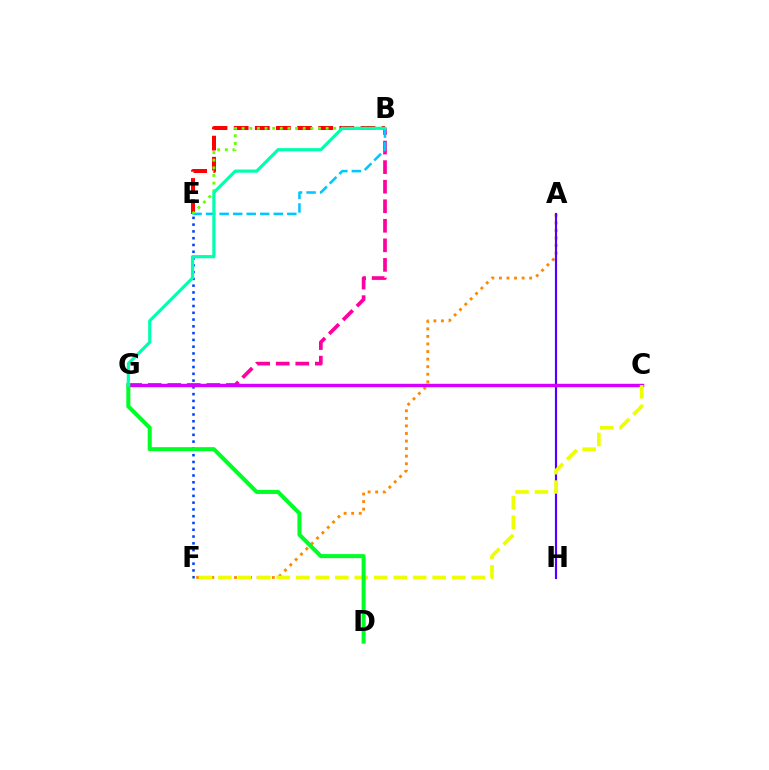{('B', 'E'): [{'color': '#ff0000', 'line_style': 'dashed', 'thickness': 2.87}, {'color': '#00c7ff', 'line_style': 'dashed', 'thickness': 1.84}, {'color': '#66ff00', 'line_style': 'dotted', 'thickness': 2.08}], ('A', 'F'): [{'color': '#ff8800', 'line_style': 'dotted', 'thickness': 2.06}], ('E', 'F'): [{'color': '#003fff', 'line_style': 'dotted', 'thickness': 1.84}], ('B', 'G'): [{'color': '#ff00a0', 'line_style': 'dashed', 'thickness': 2.66}, {'color': '#00ffaf', 'line_style': 'solid', 'thickness': 2.29}], ('A', 'H'): [{'color': '#4f00ff', 'line_style': 'solid', 'thickness': 1.57}], ('C', 'G'): [{'color': '#d600ff', 'line_style': 'solid', 'thickness': 2.46}], ('C', 'F'): [{'color': '#eeff00', 'line_style': 'dashed', 'thickness': 2.65}], ('D', 'G'): [{'color': '#00ff27', 'line_style': 'solid', 'thickness': 2.9}]}